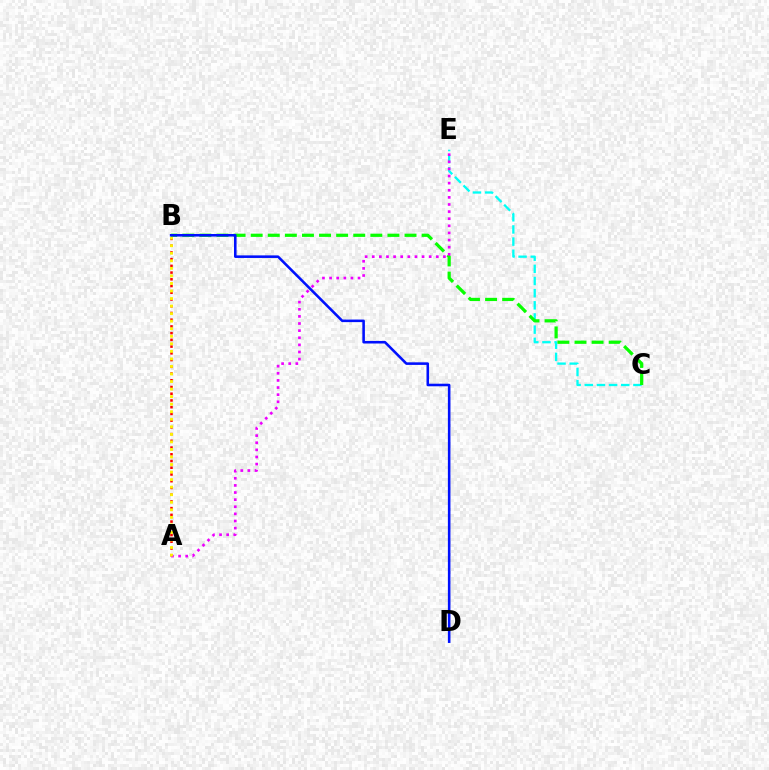{('C', 'E'): [{'color': '#00fff6', 'line_style': 'dashed', 'thickness': 1.65}], ('A', 'B'): [{'color': '#ff0000', 'line_style': 'dotted', 'thickness': 1.83}, {'color': '#fcf500', 'line_style': 'dotted', 'thickness': 2.05}], ('B', 'C'): [{'color': '#08ff00', 'line_style': 'dashed', 'thickness': 2.32}], ('A', 'E'): [{'color': '#ee00ff', 'line_style': 'dotted', 'thickness': 1.93}], ('B', 'D'): [{'color': '#0010ff', 'line_style': 'solid', 'thickness': 1.85}]}